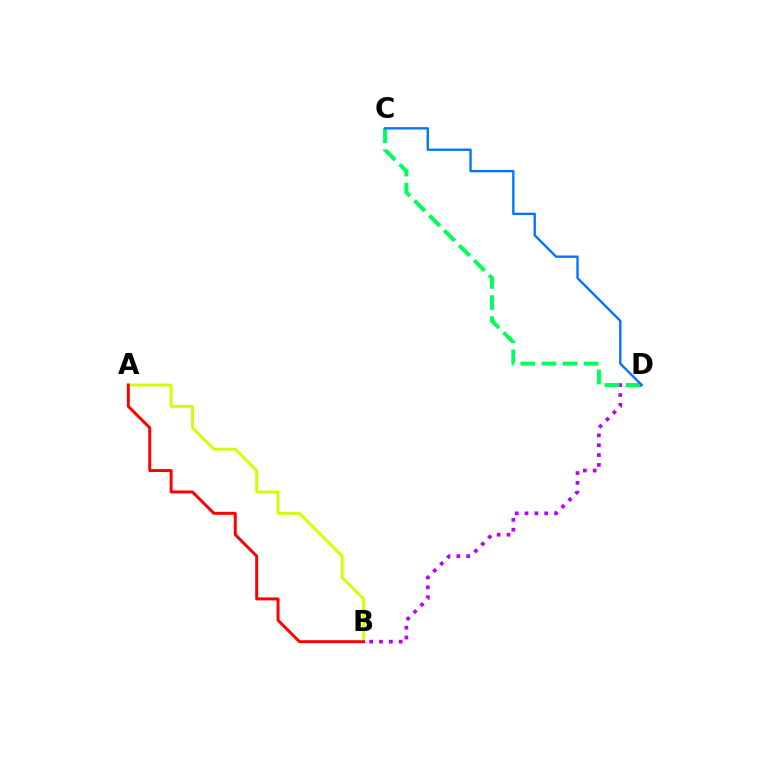{('B', 'D'): [{'color': '#b900ff', 'line_style': 'dotted', 'thickness': 2.67}], ('C', 'D'): [{'color': '#00ff5c', 'line_style': 'dashed', 'thickness': 2.87}, {'color': '#0074ff', 'line_style': 'solid', 'thickness': 1.69}], ('A', 'B'): [{'color': '#d1ff00', 'line_style': 'solid', 'thickness': 2.09}, {'color': '#ff0000', 'line_style': 'solid', 'thickness': 2.13}]}